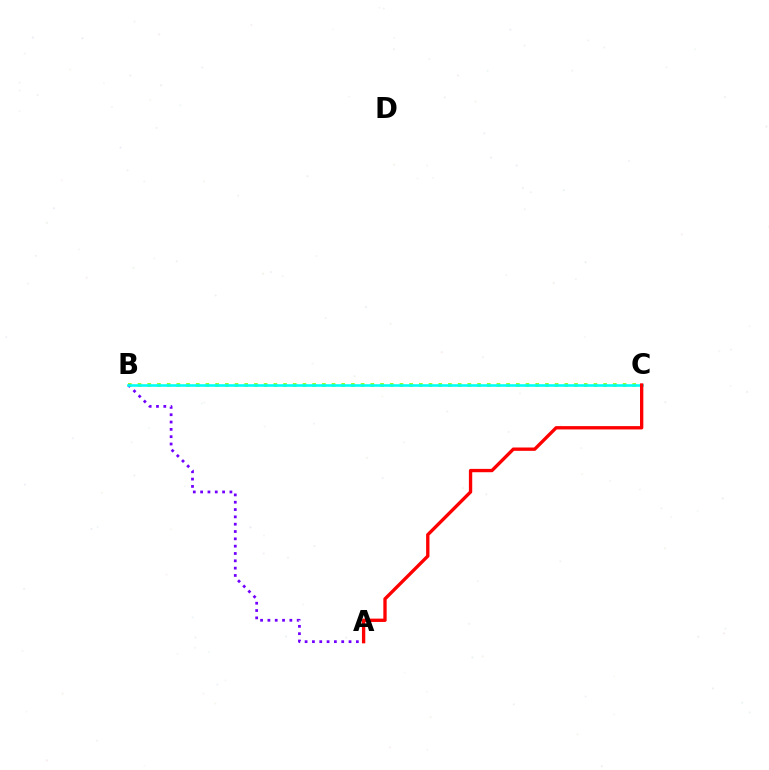{('B', 'C'): [{'color': '#84ff00', 'line_style': 'dotted', 'thickness': 2.64}, {'color': '#00fff6', 'line_style': 'solid', 'thickness': 1.88}], ('A', 'B'): [{'color': '#7200ff', 'line_style': 'dotted', 'thickness': 1.99}], ('A', 'C'): [{'color': '#ff0000', 'line_style': 'solid', 'thickness': 2.4}]}